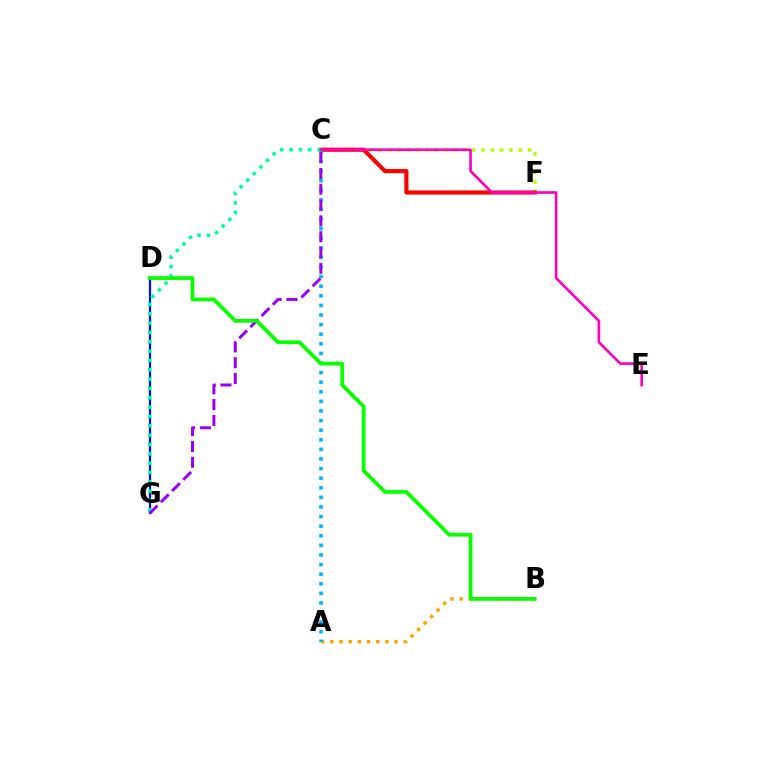{('C', 'F'): [{'color': '#b3ff00', 'line_style': 'dotted', 'thickness': 2.53}, {'color': '#ff0000', 'line_style': 'solid', 'thickness': 2.97}], ('D', 'G'): [{'color': '#0010ff', 'line_style': 'solid', 'thickness': 1.62}], ('A', 'B'): [{'color': '#ffa500', 'line_style': 'dotted', 'thickness': 2.5}], ('A', 'C'): [{'color': '#00b5ff', 'line_style': 'dotted', 'thickness': 2.61}], ('C', 'G'): [{'color': '#00ff9d', 'line_style': 'dotted', 'thickness': 2.54}, {'color': '#9b00ff', 'line_style': 'dashed', 'thickness': 2.15}], ('C', 'E'): [{'color': '#ff00bd', 'line_style': 'solid', 'thickness': 1.9}], ('B', 'D'): [{'color': '#08ff00', 'line_style': 'solid', 'thickness': 2.69}]}